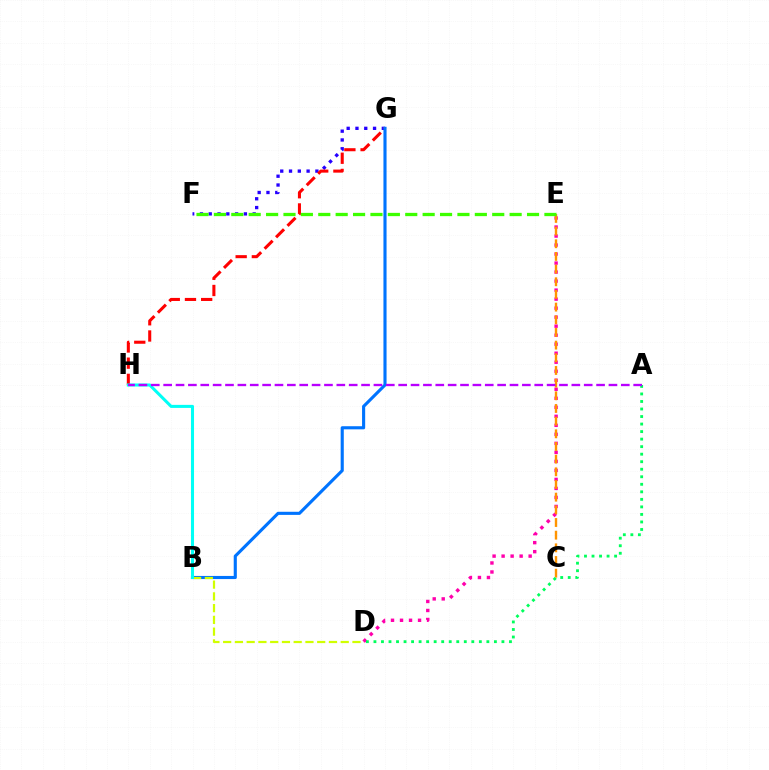{('D', 'E'): [{'color': '#ff00ac', 'line_style': 'dotted', 'thickness': 2.45}], ('C', 'E'): [{'color': '#ff9400', 'line_style': 'dashed', 'thickness': 1.72}], ('F', 'G'): [{'color': '#2500ff', 'line_style': 'dotted', 'thickness': 2.39}], ('G', 'H'): [{'color': '#ff0000', 'line_style': 'dashed', 'thickness': 2.2}], ('B', 'G'): [{'color': '#0074ff', 'line_style': 'solid', 'thickness': 2.24}], ('A', 'D'): [{'color': '#00ff5c', 'line_style': 'dotted', 'thickness': 2.05}], ('B', 'D'): [{'color': '#d1ff00', 'line_style': 'dashed', 'thickness': 1.6}], ('B', 'H'): [{'color': '#00fff6', 'line_style': 'solid', 'thickness': 2.19}], ('E', 'F'): [{'color': '#3dff00', 'line_style': 'dashed', 'thickness': 2.36}], ('A', 'H'): [{'color': '#b900ff', 'line_style': 'dashed', 'thickness': 1.68}]}